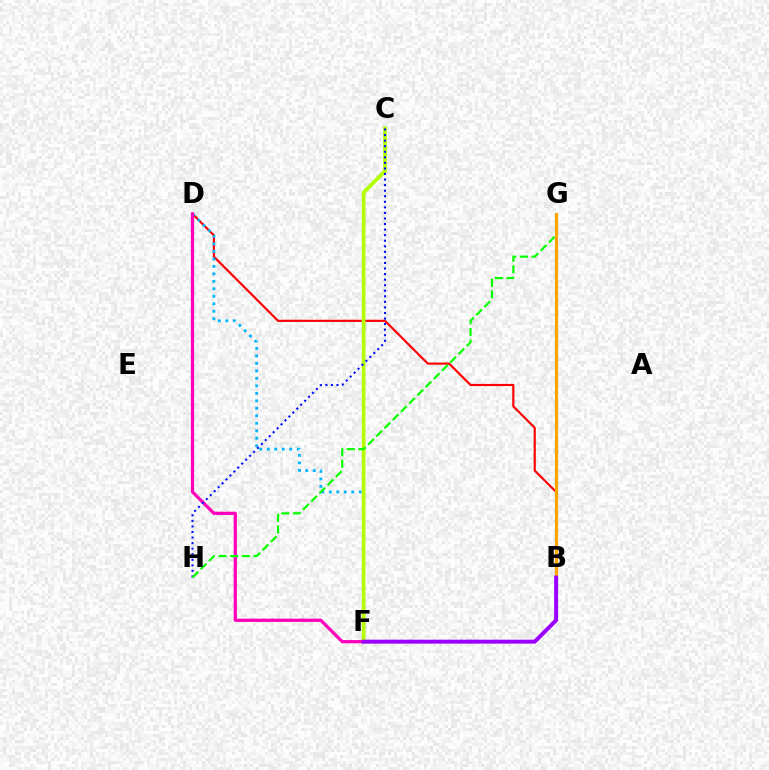{('B', 'D'): [{'color': '#ff0000', 'line_style': 'solid', 'thickness': 1.55}], ('D', 'F'): [{'color': '#00b5ff', 'line_style': 'dotted', 'thickness': 2.03}, {'color': '#ff00bd', 'line_style': 'solid', 'thickness': 2.33}], ('C', 'F'): [{'color': '#b3ff00', 'line_style': 'solid', 'thickness': 2.64}], ('B', 'G'): [{'color': '#00ff9d', 'line_style': 'solid', 'thickness': 1.83}, {'color': '#ffa500', 'line_style': 'solid', 'thickness': 2.28}], ('C', 'H'): [{'color': '#0010ff', 'line_style': 'dotted', 'thickness': 1.51}], ('G', 'H'): [{'color': '#08ff00', 'line_style': 'dashed', 'thickness': 1.58}], ('B', 'F'): [{'color': '#9b00ff', 'line_style': 'solid', 'thickness': 2.84}]}